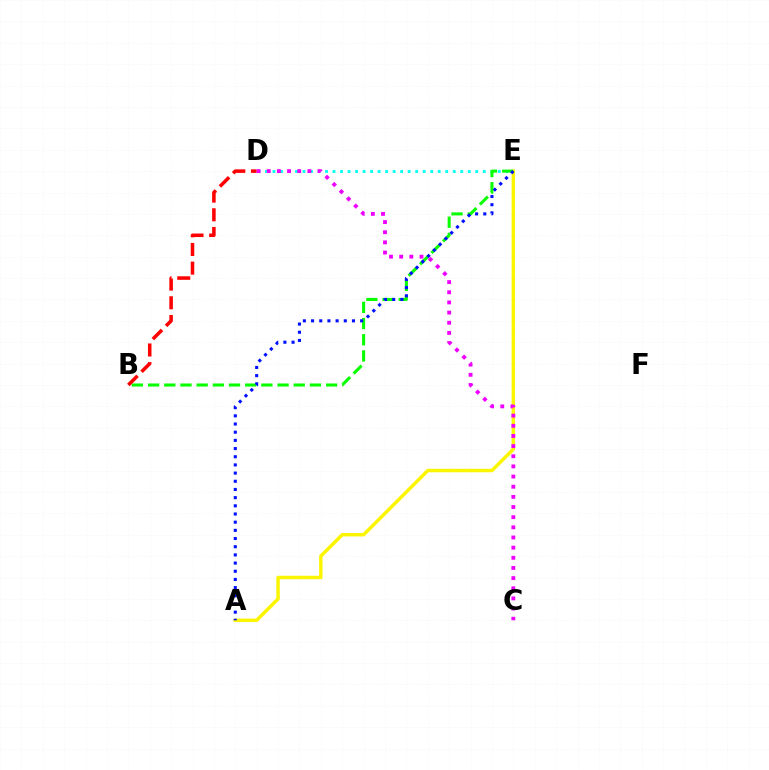{('D', 'E'): [{'color': '#00fff6', 'line_style': 'dotted', 'thickness': 2.04}], ('A', 'E'): [{'color': '#fcf500', 'line_style': 'solid', 'thickness': 2.49}, {'color': '#0010ff', 'line_style': 'dotted', 'thickness': 2.22}], ('B', 'E'): [{'color': '#08ff00', 'line_style': 'dashed', 'thickness': 2.2}], ('B', 'D'): [{'color': '#ff0000', 'line_style': 'dashed', 'thickness': 2.54}], ('C', 'D'): [{'color': '#ee00ff', 'line_style': 'dotted', 'thickness': 2.76}]}